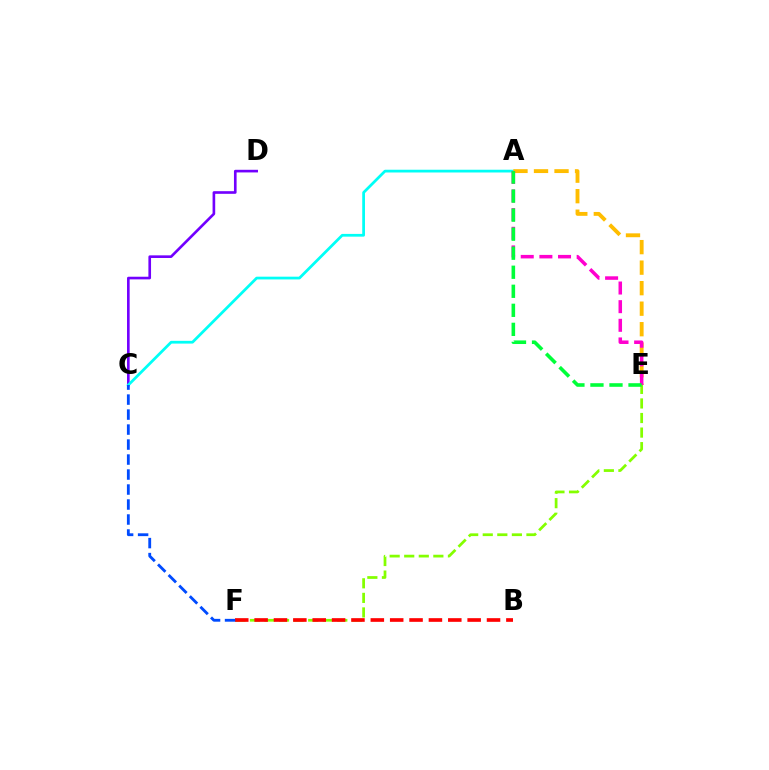{('C', 'D'): [{'color': '#7200ff', 'line_style': 'solid', 'thickness': 1.9}], ('A', 'C'): [{'color': '#00fff6', 'line_style': 'solid', 'thickness': 1.98}], ('E', 'F'): [{'color': '#84ff00', 'line_style': 'dashed', 'thickness': 1.98}], ('B', 'F'): [{'color': '#ff0000', 'line_style': 'dashed', 'thickness': 2.63}], ('C', 'F'): [{'color': '#004bff', 'line_style': 'dashed', 'thickness': 2.04}], ('A', 'E'): [{'color': '#ffbd00', 'line_style': 'dashed', 'thickness': 2.79}, {'color': '#ff00cf', 'line_style': 'dashed', 'thickness': 2.53}, {'color': '#00ff39', 'line_style': 'dashed', 'thickness': 2.59}]}